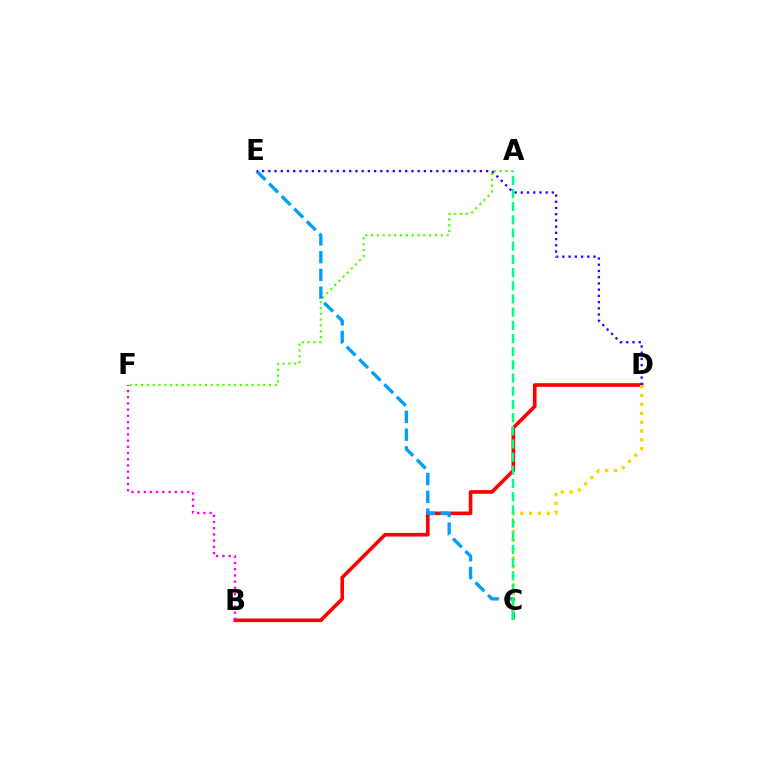{('A', 'F'): [{'color': '#4fff00', 'line_style': 'dotted', 'thickness': 1.58}], ('B', 'D'): [{'color': '#ff0000', 'line_style': 'solid', 'thickness': 2.61}], ('C', 'E'): [{'color': '#009eff', 'line_style': 'dashed', 'thickness': 2.41}], ('C', 'D'): [{'color': '#ffd500', 'line_style': 'dotted', 'thickness': 2.41}], ('D', 'E'): [{'color': '#3700ff', 'line_style': 'dotted', 'thickness': 1.69}], ('B', 'F'): [{'color': '#ff00ed', 'line_style': 'dotted', 'thickness': 1.68}], ('A', 'C'): [{'color': '#00ff86', 'line_style': 'dashed', 'thickness': 1.79}]}